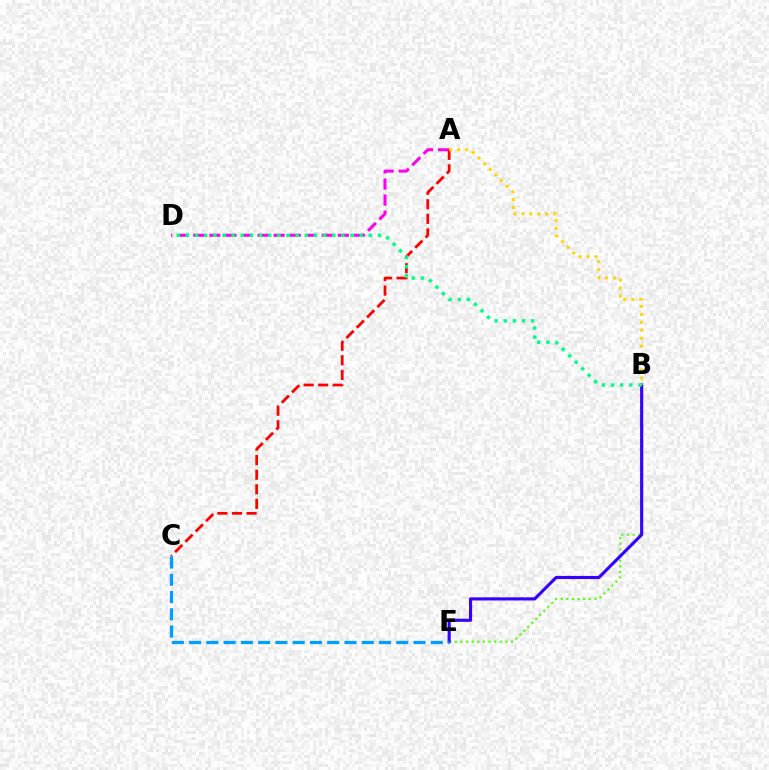{('B', 'E'): [{'color': '#4fff00', 'line_style': 'dotted', 'thickness': 1.53}, {'color': '#3700ff', 'line_style': 'solid', 'thickness': 2.26}], ('A', 'D'): [{'color': '#ff00ed', 'line_style': 'dashed', 'thickness': 2.18}], ('A', 'C'): [{'color': '#ff0000', 'line_style': 'dashed', 'thickness': 1.98}], ('B', 'D'): [{'color': '#00ff86', 'line_style': 'dotted', 'thickness': 2.48}], ('A', 'B'): [{'color': '#ffd500', 'line_style': 'dotted', 'thickness': 2.16}], ('C', 'E'): [{'color': '#009eff', 'line_style': 'dashed', 'thickness': 2.35}]}